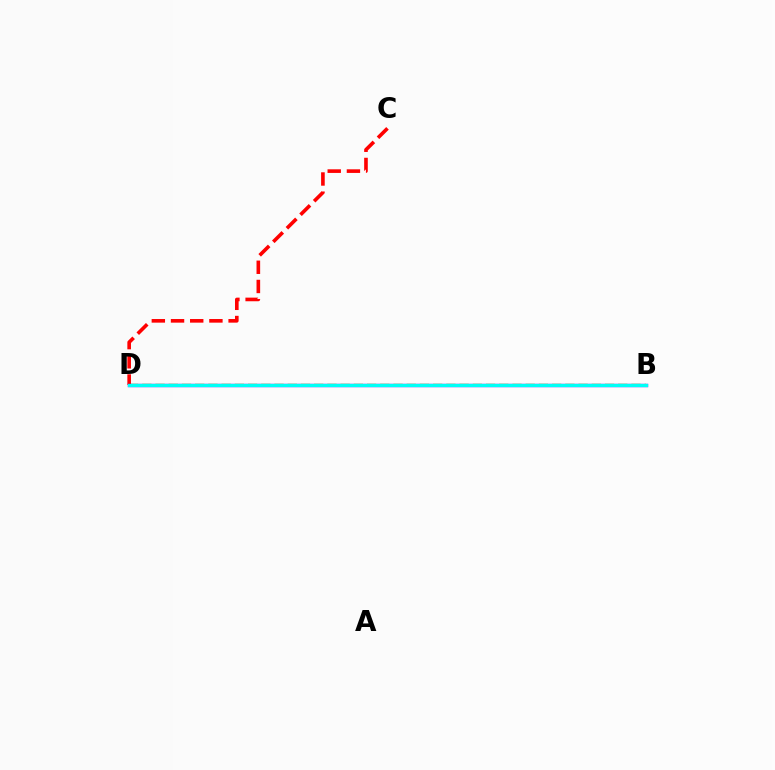{('B', 'D'): [{'color': '#84ff00', 'line_style': 'dashed', 'thickness': 1.8}, {'color': '#7200ff', 'line_style': 'solid', 'thickness': 2.41}, {'color': '#00fff6', 'line_style': 'solid', 'thickness': 2.33}], ('C', 'D'): [{'color': '#ff0000', 'line_style': 'dashed', 'thickness': 2.61}]}